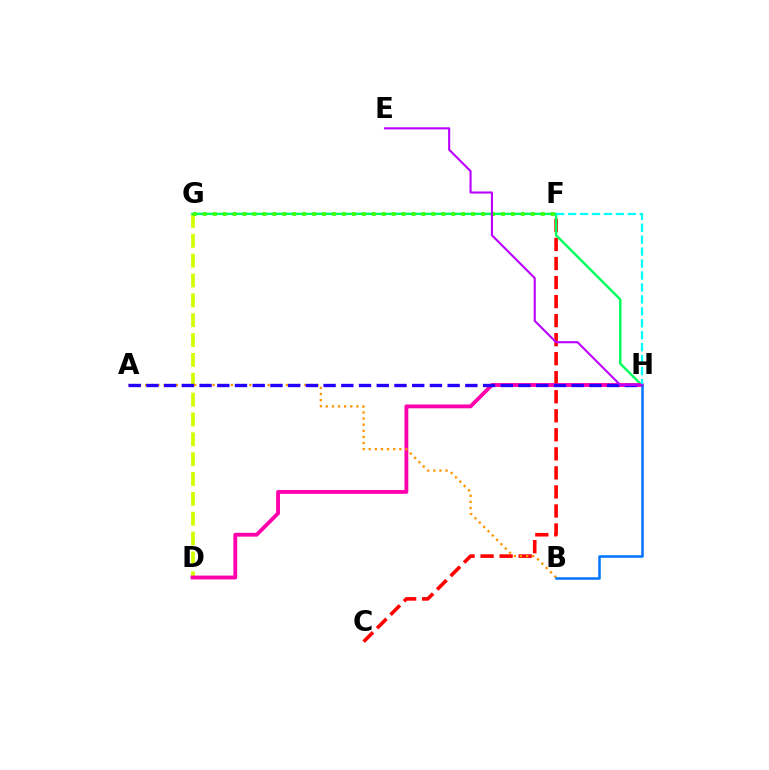{('C', 'F'): [{'color': '#ff0000', 'line_style': 'dashed', 'thickness': 2.59}], ('D', 'G'): [{'color': '#d1ff00', 'line_style': 'dashed', 'thickness': 2.7}], ('G', 'H'): [{'color': '#00ff5c', 'line_style': 'solid', 'thickness': 1.76}], ('D', 'H'): [{'color': '#ff00ac', 'line_style': 'solid', 'thickness': 2.76}], ('F', 'H'): [{'color': '#00fff6', 'line_style': 'dashed', 'thickness': 1.62}], ('A', 'B'): [{'color': '#ff9400', 'line_style': 'dotted', 'thickness': 1.66}], ('B', 'H'): [{'color': '#0074ff', 'line_style': 'solid', 'thickness': 1.8}], ('F', 'G'): [{'color': '#3dff00', 'line_style': 'dotted', 'thickness': 2.7}], ('A', 'H'): [{'color': '#2500ff', 'line_style': 'dashed', 'thickness': 2.41}], ('E', 'H'): [{'color': '#b900ff', 'line_style': 'solid', 'thickness': 1.51}]}